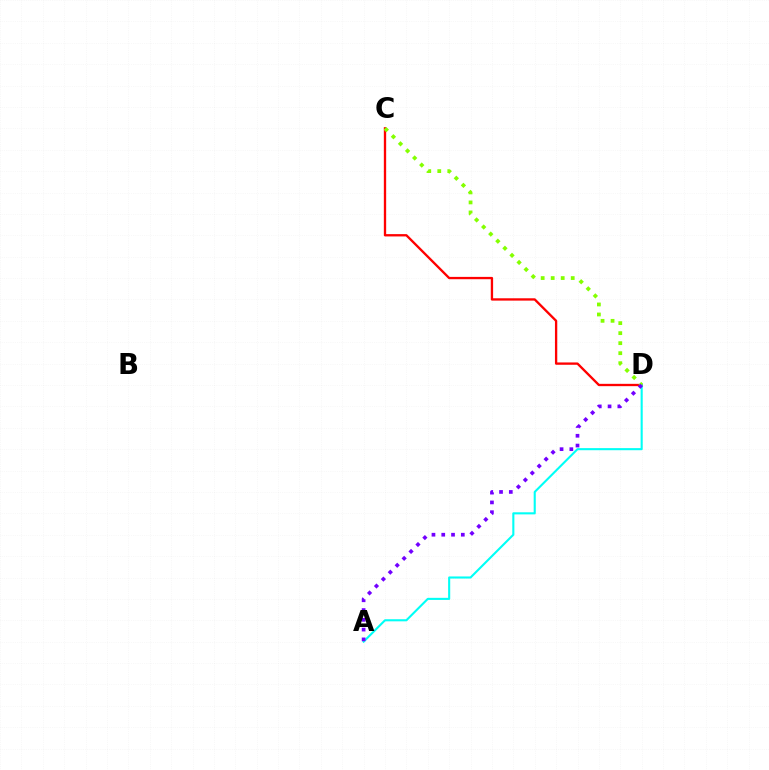{('C', 'D'): [{'color': '#ff0000', 'line_style': 'solid', 'thickness': 1.68}, {'color': '#84ff00', 'line_style': 'dotted', 'thickness': 2.72}], ('A', 'D'): [{'color': '#00fff6', 'line_style': 'solid', 'thickness': 1.51}, {'color': '#7200ff', 'line_style': 'dotted', 'thickness': 2.66}]}